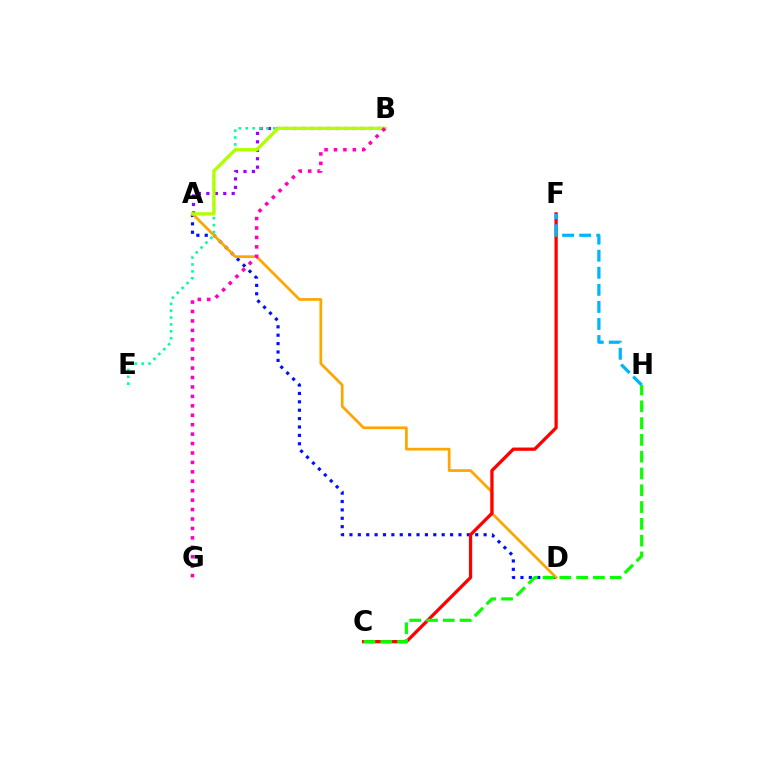{('A', 'B'): [{'color': '#9b00ff', 'line_style': 'dotted', 'thickness': 2.29}, {'color': '#b3ff00', 'line_style': 'solid', 'thickness': 2.39}], ('A', 'D'): [{'color': '#0010ff', 'line_style': 'dotted', 'thickness': 2.28}, {'color': '#ffa500', 'line_style': 'solid', 'thickness': 1.96}], ('C', 'F'): [{'color': '#ff0000', 'line_style': 'solid', 'thickness': 2.35}], ('F', 'H'): [{'color': '#00b5ff', 'line_style': 'dashed', 'thickness': 2.32}], ('B', 'E'): [{'color': '#00ff9d', 'line_style': 'dotted', 'thickness': 1.87}], ('C', 'H'): [{'color': '#08ff00', 'line_style': 'dashed', 'thickness': 2.28}], ('B', 'G'): [{'color': '#ff00bd', 'line_style': 'dotted', 'thickness': 2.56}]}